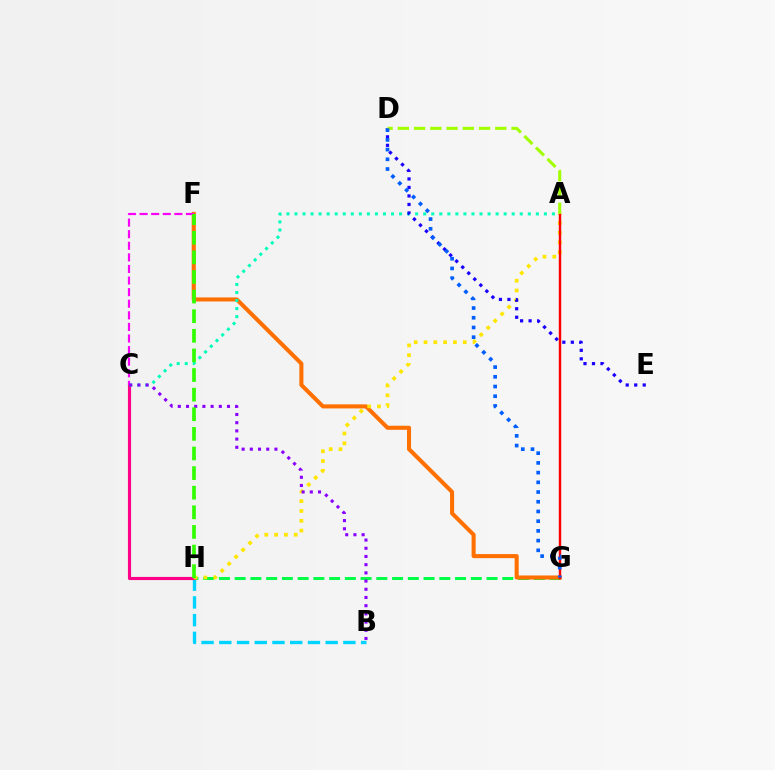{('B', 'H'): [{'color': '#00d3ff', 'line_style': 'dashed', 'thickness': 2.41}], ('G', 'H'): [{'color': '#00ff45', 'line_style': 'dashed', 'thickness': 2.14}], ('C', 'H'): [{'color': '#ff0088', 'line_style': 'solid', 'thickness': 2.25}], ('F', 'G'): [{'color': '#ff7000', 'line_style': 'solid', 'thickness': 2.93}], ('A', 'H'): [{'color': '#ffe600', 'line_style': 'dotted', 'thickness': 2.67}], ('A', 'C'): [{'color': '#00ffbb', 'line_style': 'dotted', 'thickness': 2.19}], ('D', 'E'): [{'color': '#1900ff', 'line_style': 'dotted', 'thickness': 2.31}], ('A', 'G'): [{'color': '#ff0000', 'line_style': 'solid', 'thickness': 1.75}], ('C', 'F'): [{'color': '#fa00f9', 'line_style': 'dashed', 'thickness': 1.57}], ('B', 'C'): [{'color': '#8a00ff', 'line_style': 'dotted', 'thickness': 2.23}], ('F', 'H'): [{'color': '#31ff00', 'line_style': 'dashed', 'thickness': 2.66}], ('A', 'D'): [{'color': '#a2ff00', 'line_style': 'dashed', 'thickness': 2.21}], ('D', 'G'): [{'color': '#005dff', 'line_style': 'dotted', 'thickness': 2.64}]}